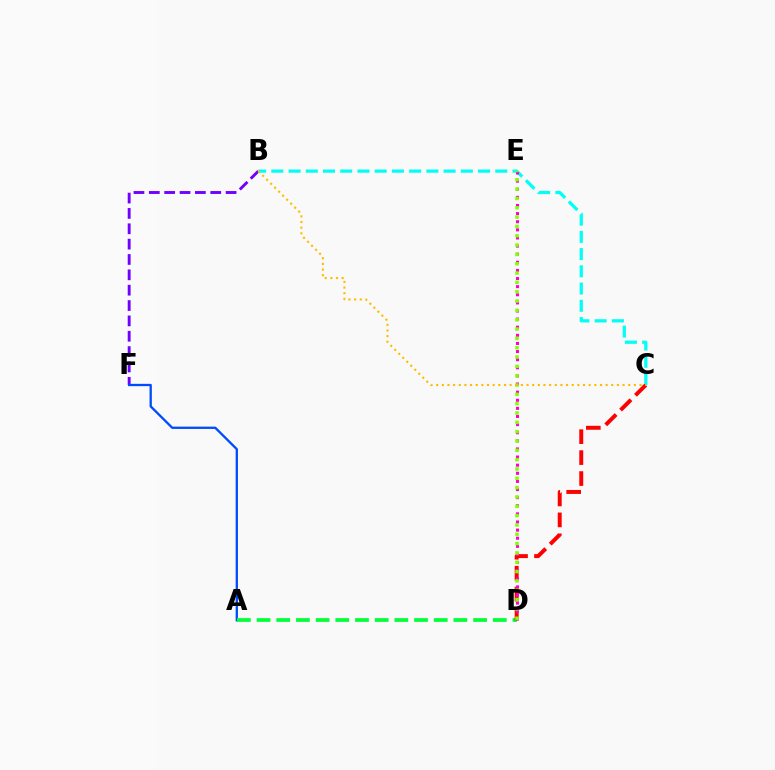{('B', 'F'): [{'color': '#7200ff', 'line_style': 'dashed', 'thickness': 2.09}], ('A', 'F'): [{'color': '#004bff', 'line_style': 'solid', 'thickness': 1.66}], ('B', 'C'): [{'color': '#00fff6', 'line_style': 'dashed', 'thickness': 2.34}, {'color': '#ffbd00', 'line_style': 'dotted', 'thickness': 1.53}], ('A', 'D'): [{'color': '#00ff39', 'line_style': 'dashed', 'thickness': 2.67}], ('C', 'D'): [{'color': '#ff0000', 'line_style': 'dashed', 'thickness': 2.85}], ('D', 'E'): [{'color': '#ff00cf', 'line_style': 'dotted', 'thickness': 2.2}, {'color': '#84ff00', 'line_style': 'dotted', 'thickness': 2.53}]}